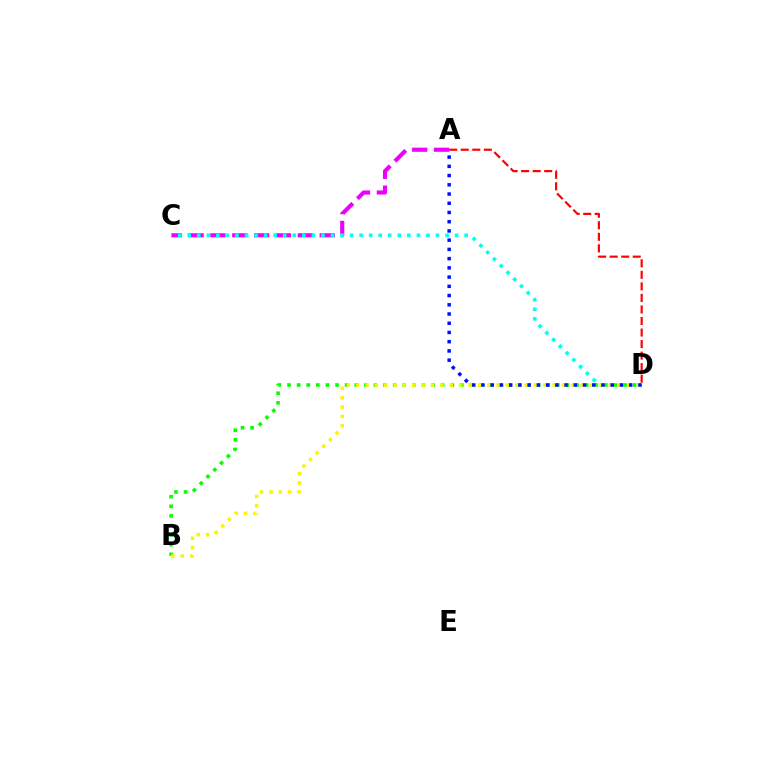{('B', 'D'): [{'color': '#08ff00', 'line_style': 'dotted', 'thickness': 2.61}, {'color': '#fcf500', 'line_style': 'dotted', 'thickness': 2.54}], ('A', 'C'): [{'color': '#ee00ff', 'line_style': 'dashed', 'thickness': 2.97}], ('C', 'D'): [{'color': '#00fff6', 'line_style': 'dotted', 'thickness': 2.59}], ('A', 'D'): [{'color': '#ff0000', 'line_style': 'dashed', 'thickness': 1.57}, {'color': '#0010ff', 'line_style': 'dotted', 'thickness': 2.51}]}